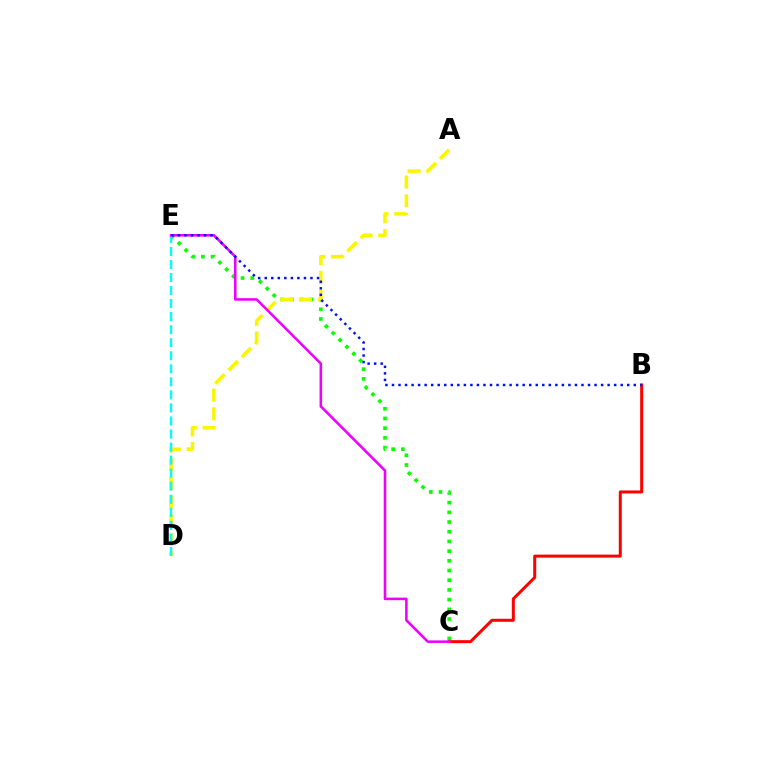{('C', 'E'): [{'color': '#08ff00', 'line_style': 'dotted', 'thickness': 2.64}, {'color': '#ee00ff', 'line_style': 'solid', 'thickness': 1.85}], ('A', 'D'): [{'color': '#fcf500', 'line_style': 'dashed', 'thickness': 2.54}], ('D', 'E'): [{'color': '#00fff6', 'line_style': 'dashed', 'thickness': 1.77}], ('B', 'C'): [{'color': '#ff0000', 'line_style': 'solid', 'thickness': 2.17}], ('B', 'E'): [{'color': '#0010ff', 'line_style': 'dotted', 'thickness': 1.78}]}